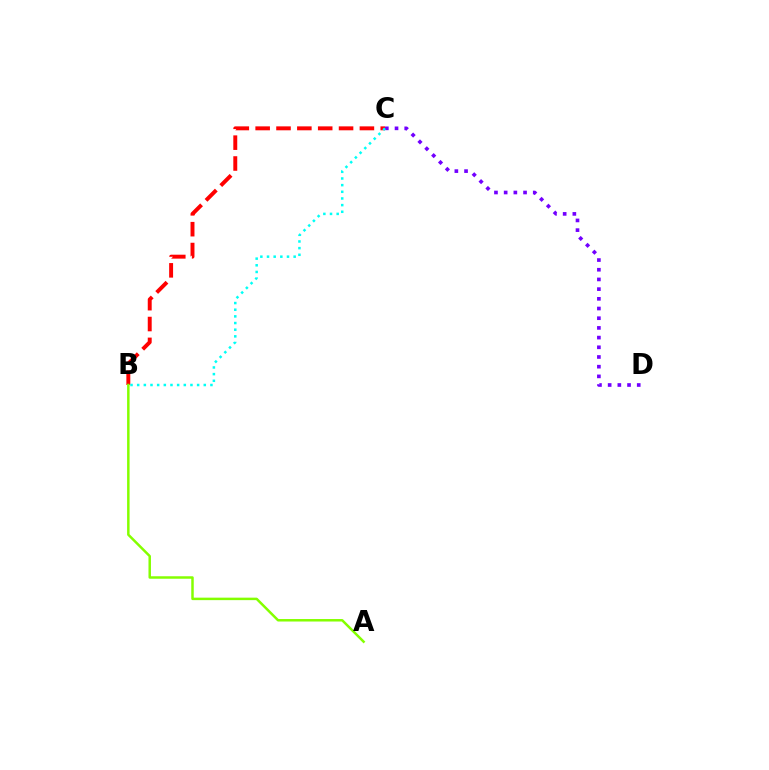{('C', 'D'): [{'color': '#7200ff', 'line_style': 'dotted', 'thickness': 2.63}], ('B', 'C'): [{'color': '#ff0000', 'line_style': 'dashed', 'thickness': 2.83}, {'color': '#00fff6', 'line_style': 'dotted', 'thickness': 1.81}], ('A', 'B'): [{'color': '#84ff00', 'line_style': 'solid', 'thickness': 1.79}]}